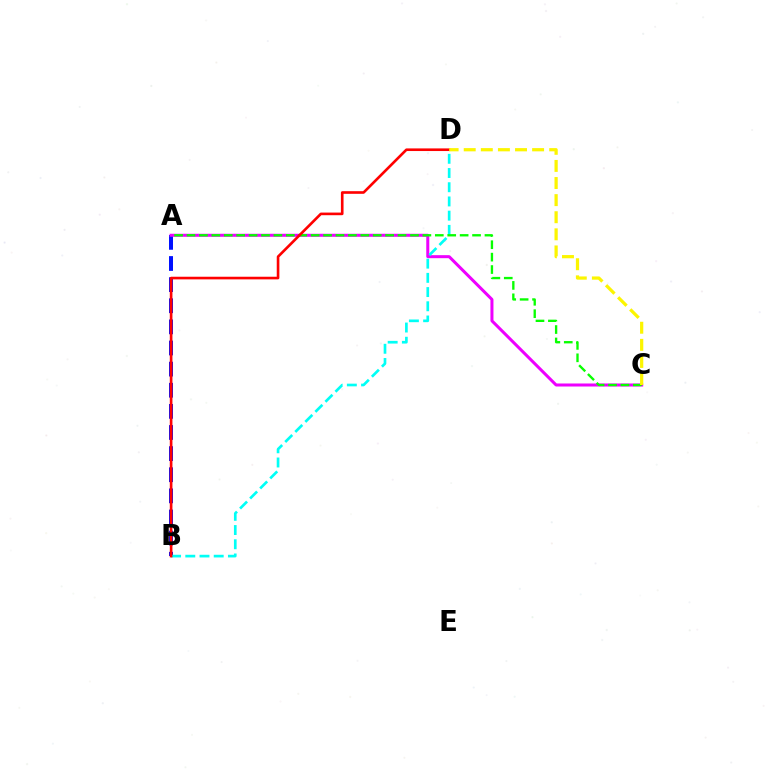{('A', 'B'): [{'color': '#0010ff', 'line_style': 'dashed', 'thickness': 2.87}], ('A', 'C'): [{'color': '#ee00ff', 'line_style': 'solid', 'thickness': 2.18}, {'color': '#08ff00', 'line_style': 'dashed', 'thickness': 1.69}], ('B', 'D'): [{'color': '#00fff6', 'line_style': 'dashed', 'thickness': 1.93}, {'color': '#ff0000', 'line_style': 'solid', 'thickness': 1.9}], ('C', 'D'): [{'color': '#fcf500', 'line_style': 'dashed', 'thickness': 2.32}]}